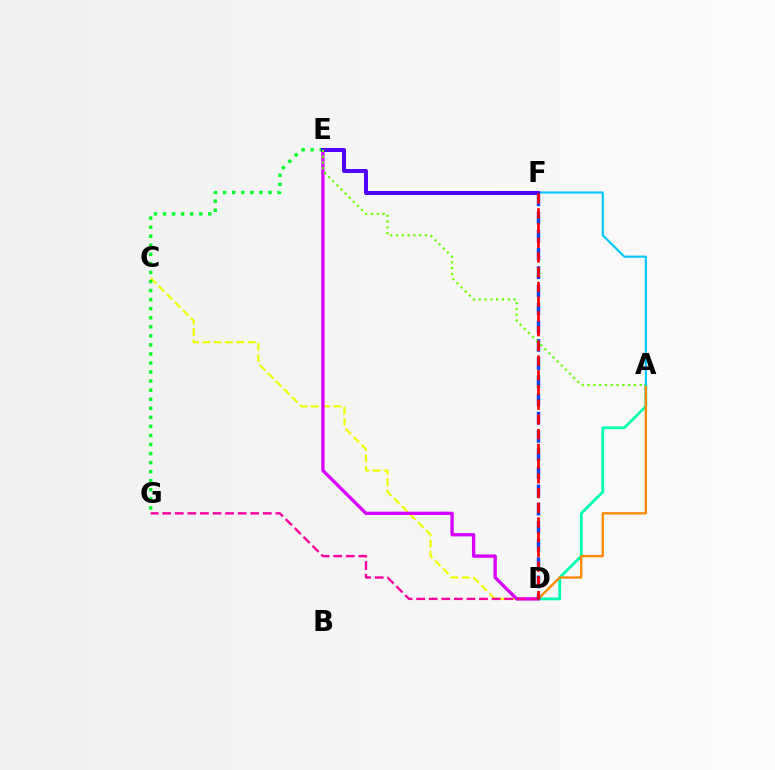{('A', 'D'): [{'color': '#00ffaf', 'line_style': 'solid', 'thickness': 2.02}, {'color': '#ff8800', 'line_style': 'solid', 'thickness': 1.66}], ('C', 'D'): [{'color': '#eeff00', 'line_style': 'dashed', 'thickness': 1.54}], ('D', 'E'): [{'color': '#d600ff', 'line_style': 'solid', 'thickness': 2.4}], ('A', 'F'): [{'color': '#00c7ff', 'line_style': 'solid', 'thickness': 1.54}], ('E', 'G'): [{'color': '#00ff27', 'line_style': 'dotted', 'thickness': 2.46}], ('D', 'G'): [{'color': '#ff00a0', 'line_style': 'dashed', 'thickness': 1.71}], ('E', 'F'): [{'color': '#4f00ff', 'line_style': 'solid', 'thickness': 2.86}], ('D', 'F'): [{'color': '#003fff', 'line_style': 'dashed', 'thickness': 2.47}, {'color': '#ff0000', 'line_style': 'dashed', 'thickness': 2.0}], ('A', 'E'): [{'color': '#66ff00', 'line_style': 'dotted', 'thickness': 1.58}]}